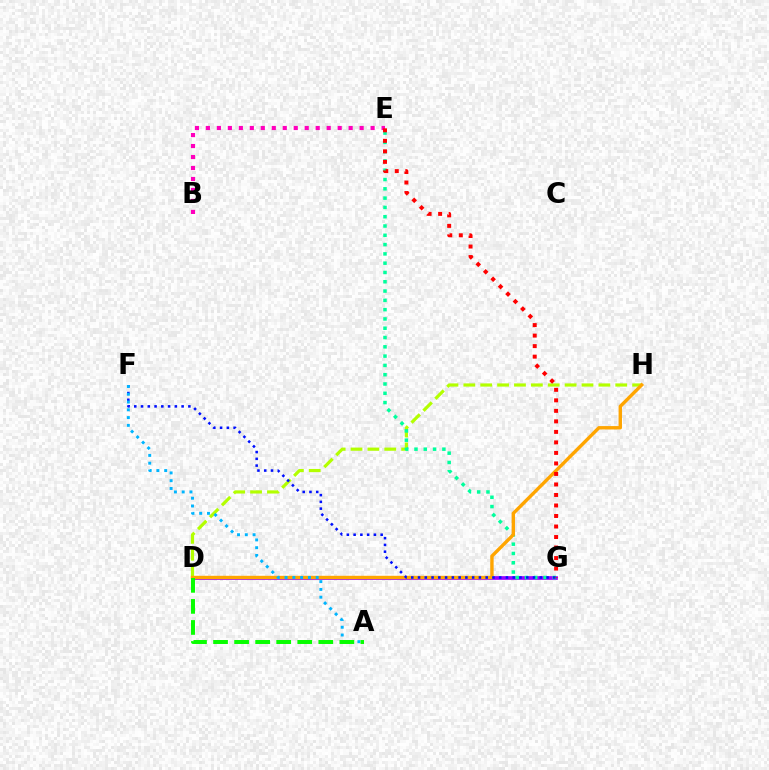{('D', 'G'): [{'color': '#9b00ff', 'line_style': 'solid', 'thickness': 2.67}], ('D', 'H'): [{'color': '#b3ff00', 'line_style': 'dashed', 'thickness': 2.29}, {'color': '#ffa500', 'line_style': 'solid', 'thickness': 2.45}], ('B', 'E'): [{'color': '#ff00bd', 'line_style': 'dotted', 'thickness': 2.98}], ('E', 'G'): [{'color': '#00ff9d', 'line_style': 'dotted', 'thickness': 2.53}, {'color': '#ff0000', 'line_style': 'dotted', 'thickness': 2.86}], ('F', 'G'): [{'color': '#0010ff', 'line_style': 'dotted', 'thickness': 1.84}], ('A', 'F'): [{'color': '#00b5ff', 'line_style': 'dotted', 'thickness': 2.11}], ('A', 'D'): [{'color': '#08ff00', 'line_style': 'dashed', 'thickness': 2.86}]}